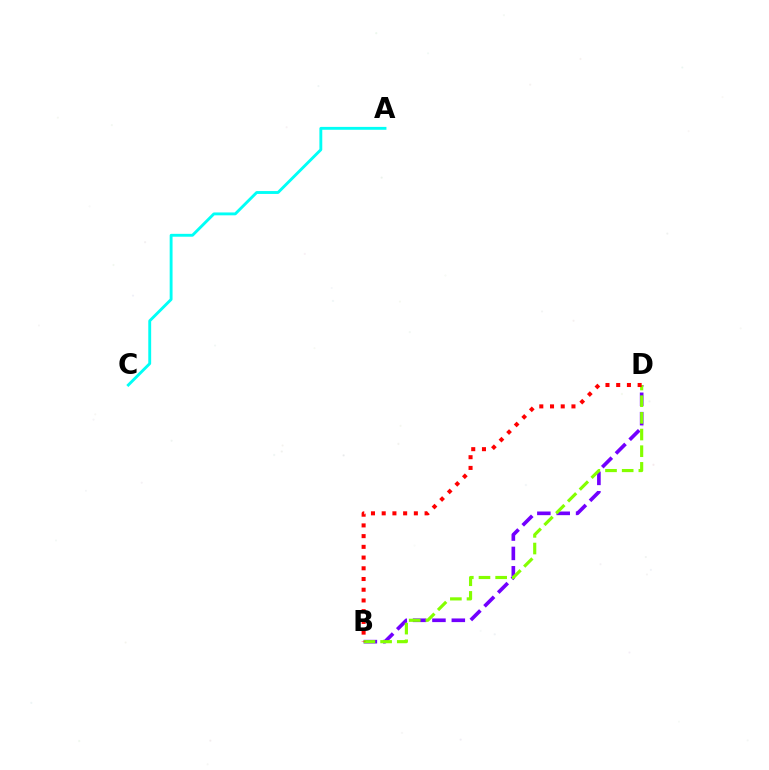{('B', 'D'): [{'color': '#7200ff', 'line_style': 'dashed', 'thickness': 2.63}, {'color': '#84ff00', 'line_style': 'dashed', 'thickness': 2.26}, {'color': '#ff0000', 'line_style': 'dotted', 'thickness': 2.91}], ('A', 'C'): [{'color': '#00fff6', 'line_style': 'solid', 'thickness': 2.07}]}